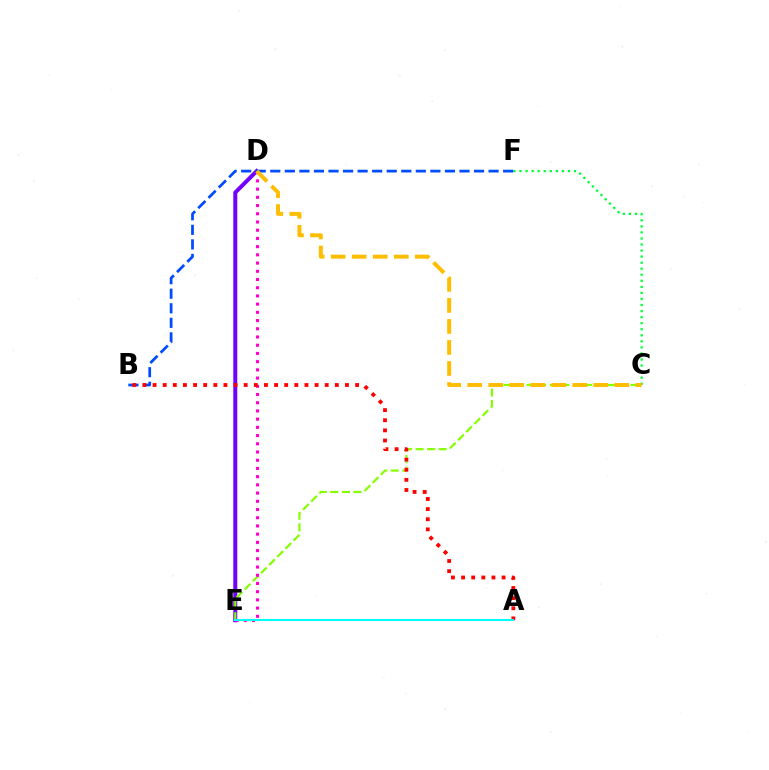{('D', 'E'): [{'color': '#7200ff', 'line_style': 'solid', 'thickness': 2.88}, {'color': '#ff00cf', 'line_style': 'dotted', 'thickness': 2.23}], ('C', 'E'): [{'color': '#84ff00', 'line_style': 'dashed', 'thickness': 1.57}], ('C', 'F'): [{'color': '#00ff39', 'line_style': 'dotted', 'thickness': 1.64}], ('B', 'F'): [{'color': '#004bff', 'line_style': 'dashed', 'thickness': 1.98}], ('C', 'D'): [{'color': '#ffbd00', 'line_style': 'dashed', 'thickness': 2.86}], ('A', 'B'): [{'color': '#ff0000', 'line_style': 'dotted', 'thickness': 2.75}], ('A', 'E'): [{'color': '#00fff6', 'line_style': 'solid', 'thickness': 1.52}]}